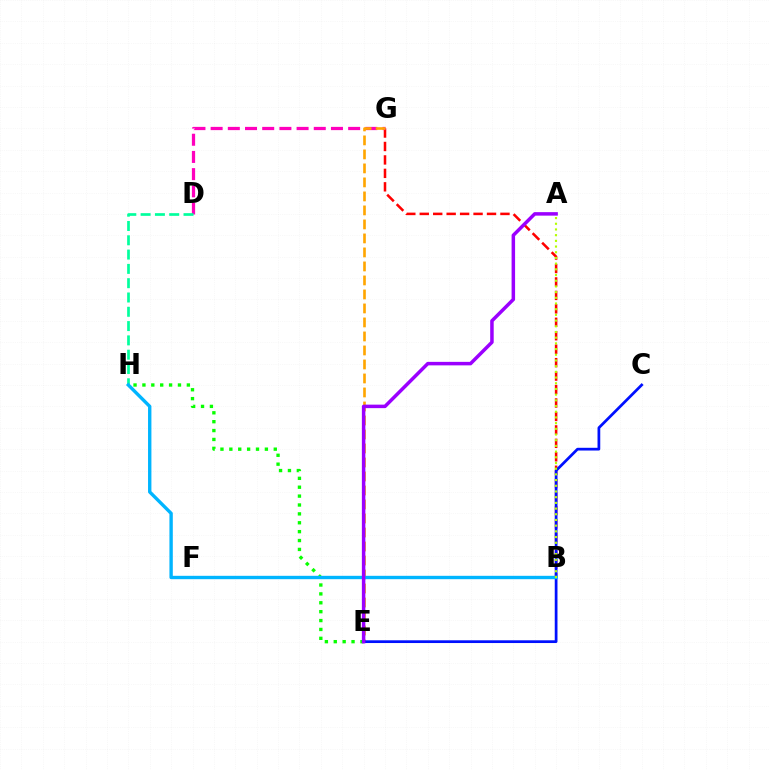{('B', 'G'): [{'color': '#ff0000', 'line_style': 'dashed', 'thickness': 1.83}], ('D', 'G'): [{'color': '#ff00bd', 'line_style': 'dashed', 'thickness': 2.34}], ('D', 'H'): [{'color': '#00ff9d', 'line_style': 'dashed', 'thickness': 1.94}], ('E', 'H'): [{'color': '#08ff00', 'line_style': 'dotted', 'thickness': 2.41}], ('E', 'G'): [{'color': '#ffa500', 'line_style': 'dashed', 'thickness': 1.9}], ('C', 'E'): [{'color': '#0010ff', 'line_style': 'solid', 'thickness': 1.97}], ('B', 'H'): [{'color': '#00b5ff', 'line_style': 'solid', 'thickness': 2.43}], ('A', 'B'): [{'color': '#b3ff00', 'line_style': 'dotted', 'thickness': 1.55}], ('A', 'E'): [{'color': '#9b00ff', 'line_style': 'solid', 'thickness': 2.52}]}